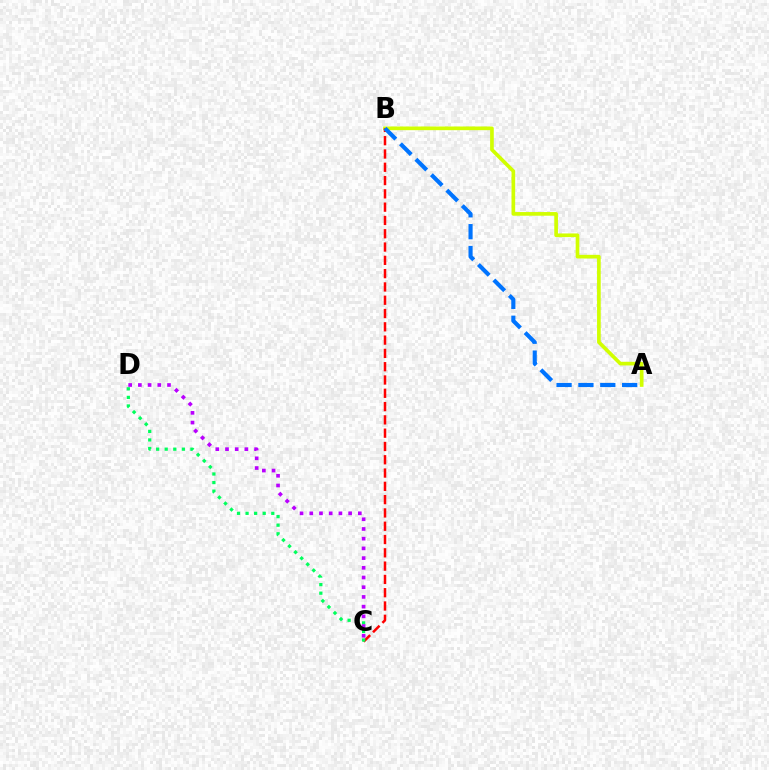{('A', 'B'): [{'color': '#d1ff00', 'line_style': 'solid', 'thickness': 2.64}, {'color': '#0074ff', 'line_style': 'dashed', 'thickness': 2.97}], ('B', 'C'): [{'color': '#ff0000', 'line_style': 'dashed', 'thickness': 1.81}], ('C', 'D'): [{'color': '#00ff5c', 'line_style': 'dotted', 'thickness': 2.33}, {'color': '#b900ff', 'line_style': 'dotted', 'thickness': 2.64}]}